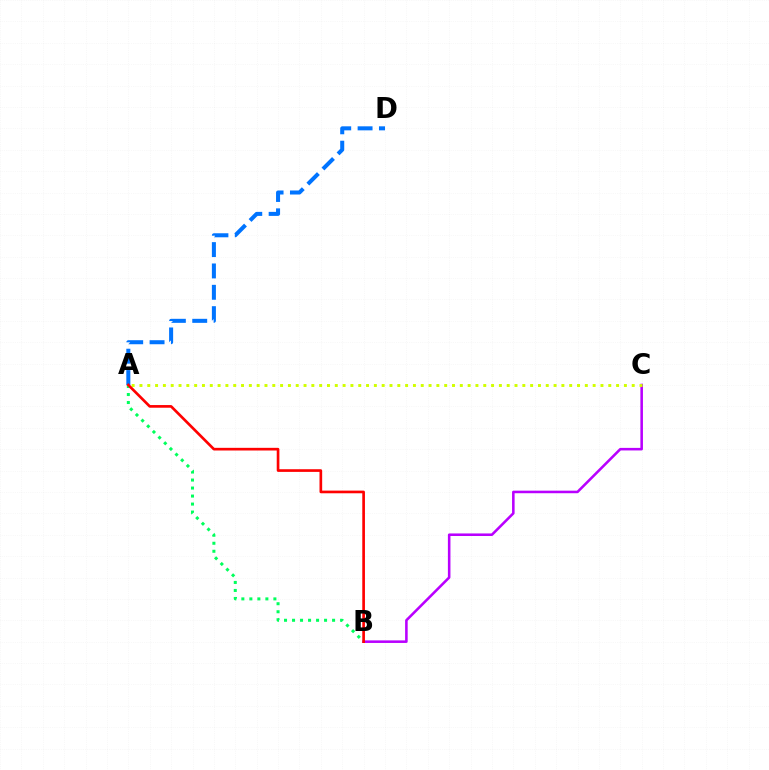{('B', 'C'): [{'color': '#b900ff', 'line_style': 'solid', 'thickness': 1.85}], ('A', 'C'): [{'color': '#d1ff00', 'line_style': 'dotted', 'thickness': 2.12}], ('A', 'B'): [{'color': '#00ff5c', 'line_style': 'dotted', 'thickness': 2.18}, {'color': '#ff0000', 'line_style': 'solid', 'thickness': 1.92}], ('A', 'D'): [{'color': '#0074ff', 'line_style': 'dashed', 'thickness': 2.9}]}